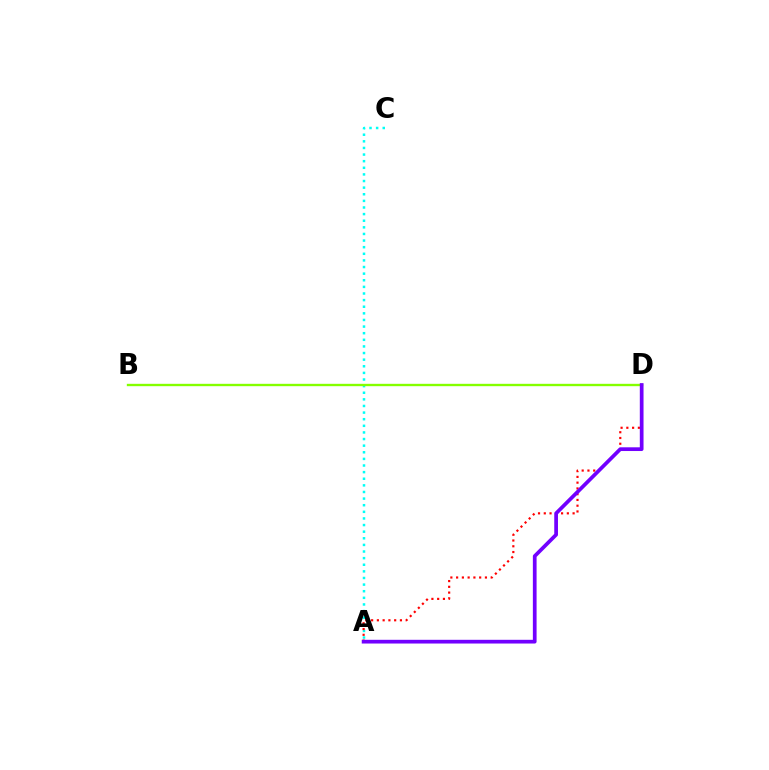{('A', 'C'): [{'color': '#00fff6', 'line_style': 'dotted', 'thickness': 1.8}], ('A', 'D'): [{'color': '#ff0000', 'line_style': 'dotted', 'thickness': 1.57}, {'color': '#7200ff', 'line_style': 'solid', 'thickness': 2.68}], ('B', 'D'): [{'color': '#84ff00', 'line_style': 'solid', 'thickness': 1.7}]}